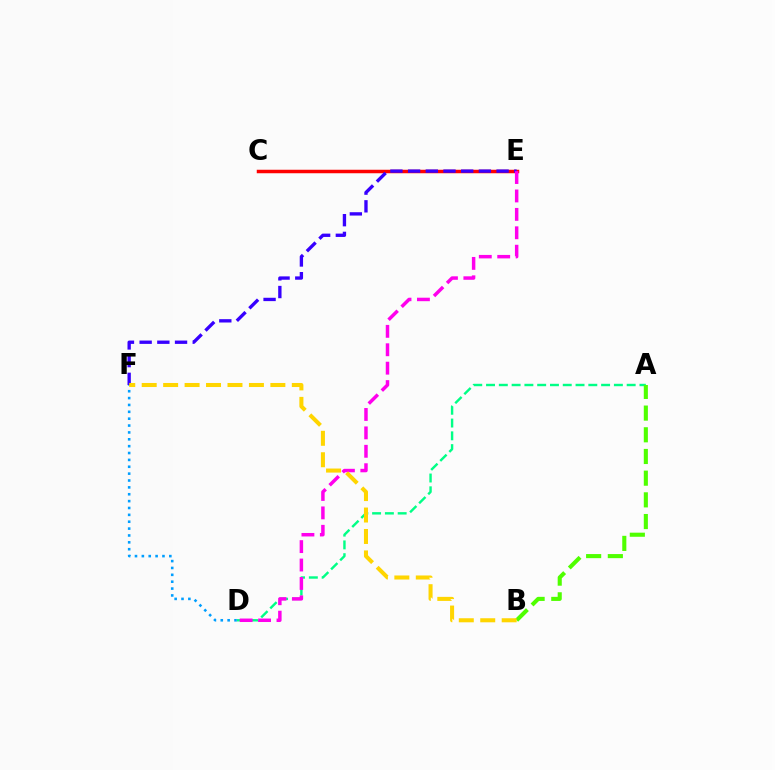{('A', 'D'): [{'color': '#00ff86', 'line_style': 'dashed', 'thickness': 1.74}], ('A', 'B'): [{'color': '#4fff00', 'line_style': 'dashed', 'thickness': 2.95}], ('C', 'E'): [{'color': '#ff0000', 'line_style': 'solid', 'thickness': 2.52}], ('E', 'F'): [{'color': '#3700ff', 'line_style': 'dashed', 'thickness': 2.4}], ('D', 'E'): [{'color': '#ff00ed', 'line_style': 'dashed', 'thickness': 2.5}], ('D', 'F'): [{'color': '#009eff', 'line_style': 'dotted', 'thickness': 1.87}], ('B', 'F'): [{'color': '#ffd500', 'line_style': 'dashed', 'thickness': 2.91}]}